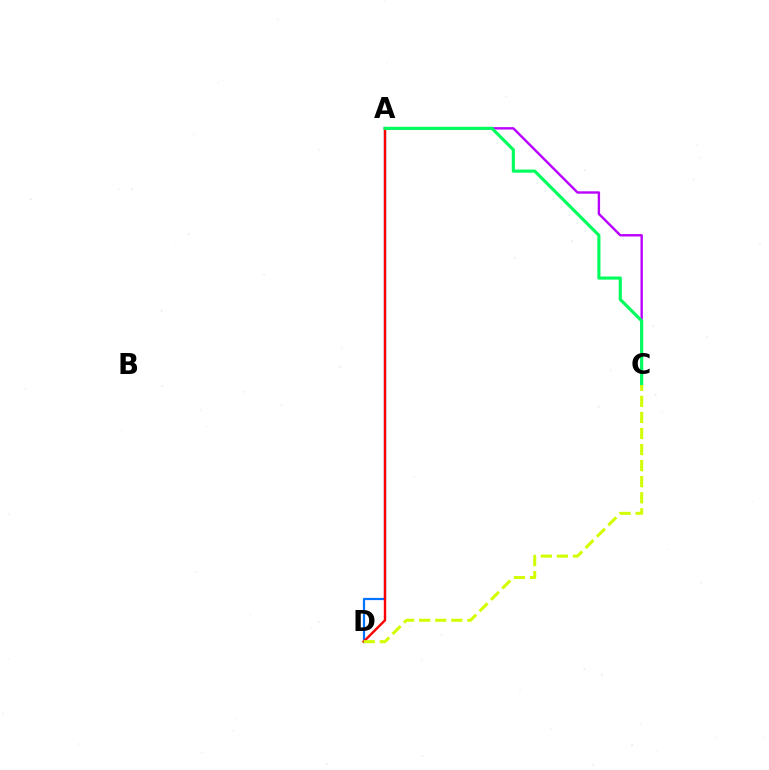{('A', 'C'): [{'color': '#b900ff', 'line_style': 'solid', 'thickness': 1.72}, {'color': '#00ff5c', 'line_style': 'solid', 'thickness': 2.25}], ('A', 'D'): [{'color': '#0074ff', 'line_style': 'solid', 'thickness': 1.6}, {'color': '#ff0000', 'line_style': 'solid', 'thickness': 1.73}], ('C', 'D'): [{'color': '#d1ff00', 'line_style': 'dashed', 'thickness': 2.18}]}